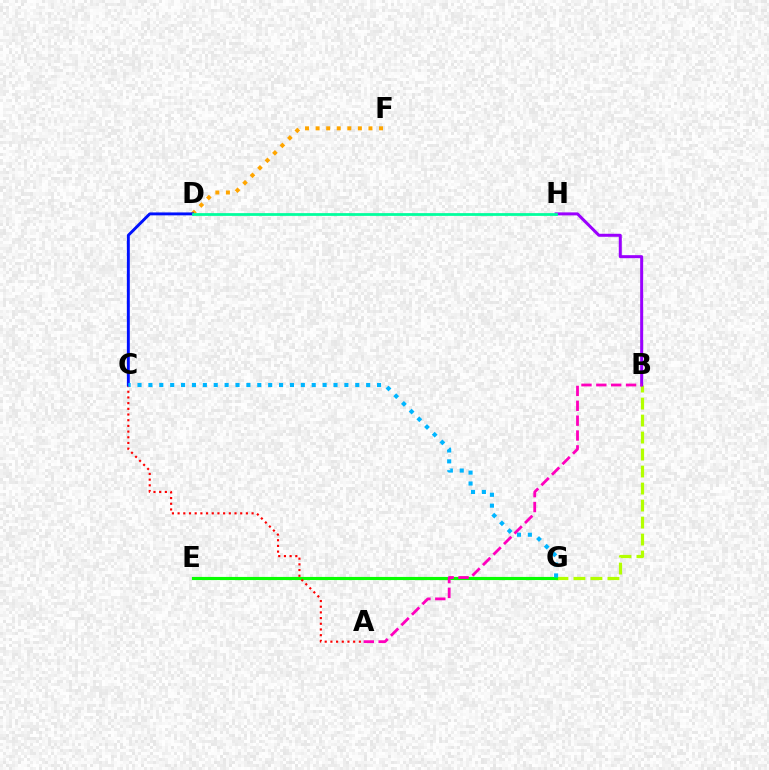{('D', 'F'): [{'color': '#ffa500', 'line_style': 'dotted', 'thickness': 2.87}], ('B', 'G'): [{'color': '#b3ff00', 'line_style': 'dashed', 'thickness': 2.31}], ('E', 'G'): [{'color': '#08ff00', 'line_style': 'solid', 'thickness': 2.26}], ('A', 'C'): [{'color': '#ff0000', 'line_style': 'dotted', 'thickness': 1.55}], ('B', 'H'): [{'color': '#9b00ff', 'line_style': 'solid', 'thickness': 2.16}], ('C', 'D'): [{'color': '#0010ff', 'line_style': 'solid', 'thickness': 2.1}], ('A', 'B'): [{'color': '#ff00bd', 'line_style': 'dashed', 'thickness': 2.02}], ('D', 'H'): [{'color': '#00ff9d', 'line_style': 'solid', 'thickness': 1.99}], ('C', 'G'): [{'color': '#00b5ff', 'line_style': 'dotted', 'thickness': 2.96}]}